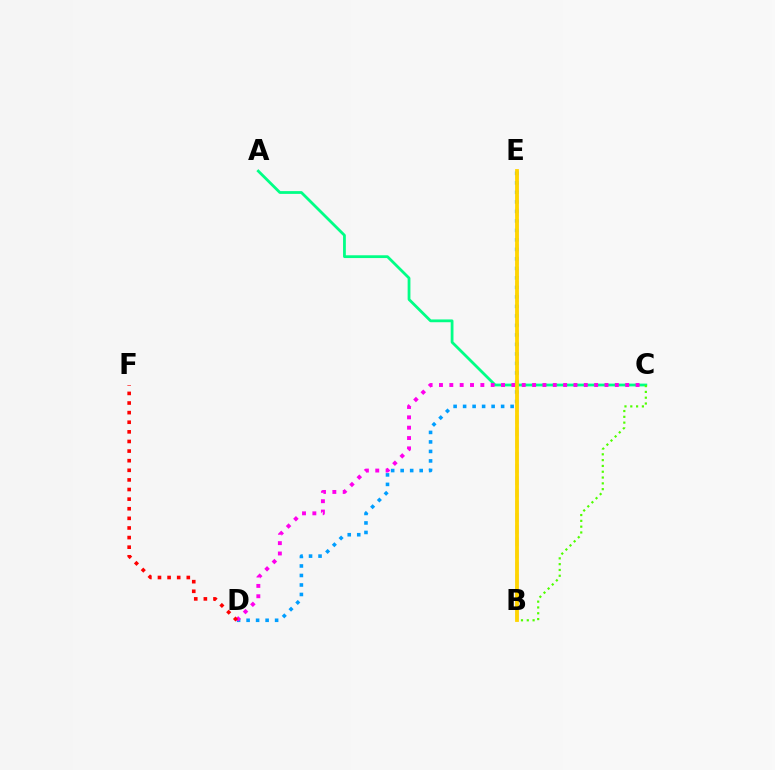{('A', 'C'): [{'color': '#00ff86', 'line_style': 'solid', 'thickness': 2.0}], ('D', 'E'): [{'color': '#009eff', 'line_style': 'dotted', 'thickness': 2.58}], ('B', 'E'): [{'color': '#3700ff', 'line_style': 'dashed', 'thickness': 1.66}, {'color': '#ffd500', 'line_style': 'solid', 'thickness': 2.73}], ('B', 'C'): [{'color': '#4fff00', 'line_style': 'dotted', 'thickness': 1.58}], ('C', 'D'): [{'color': '#ff00ed', 'line_style': 'dotted', 'thickness': 2.81}], ('D', 'F'): [{'color': '#ff0000', 'line_style': 'dotted', 'thickness': 2.61}]}